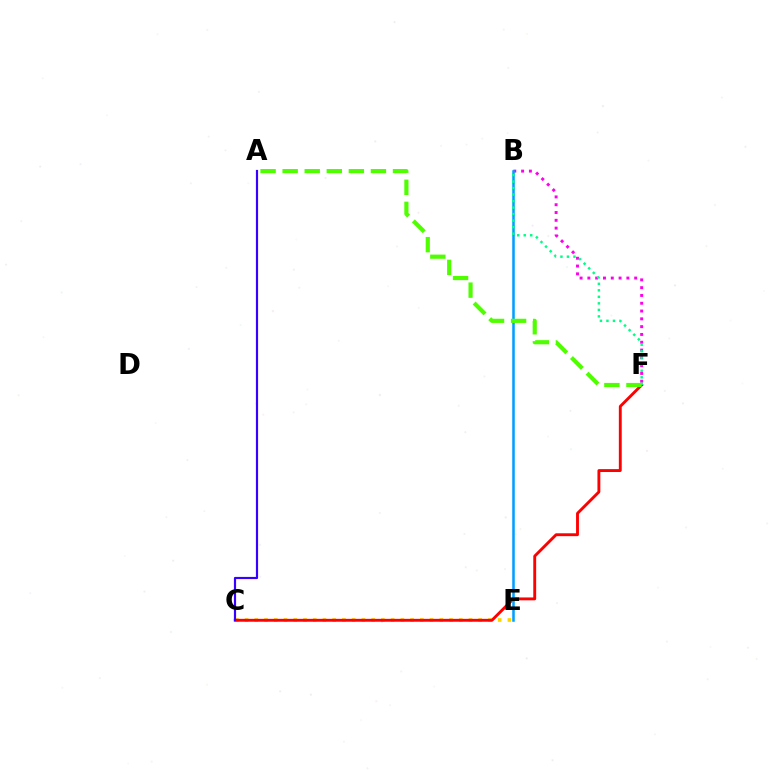{('C', 'E'): [{'color': '#ffd500', 'line_style': 'dotted', 'thickness': 2.65}], ('B', 'F'): [{'color': '#ff00ed', 'line_style': 'dotted', 'thickness': 2.12}, {'color': '#00ff86', 'line_style': 'dotted', 'thickness': 1.77}], ('C', 'F'): [{'color': '#ff0000', 'line_style': 'solid', 'thickness': 2.07}], ('B', 'E'): [{'color': '#009eff', 'line_style': 'solid', 'thickness': 1.83}], ('A', 'F'): [{'color': '#4fff00', 'line_style': 'dashed', 'thickness': 3.0}], ('A', 'C'): [{'color': '#3700ff', 'line_style': 'solid', 'thickness': 1.57}]}